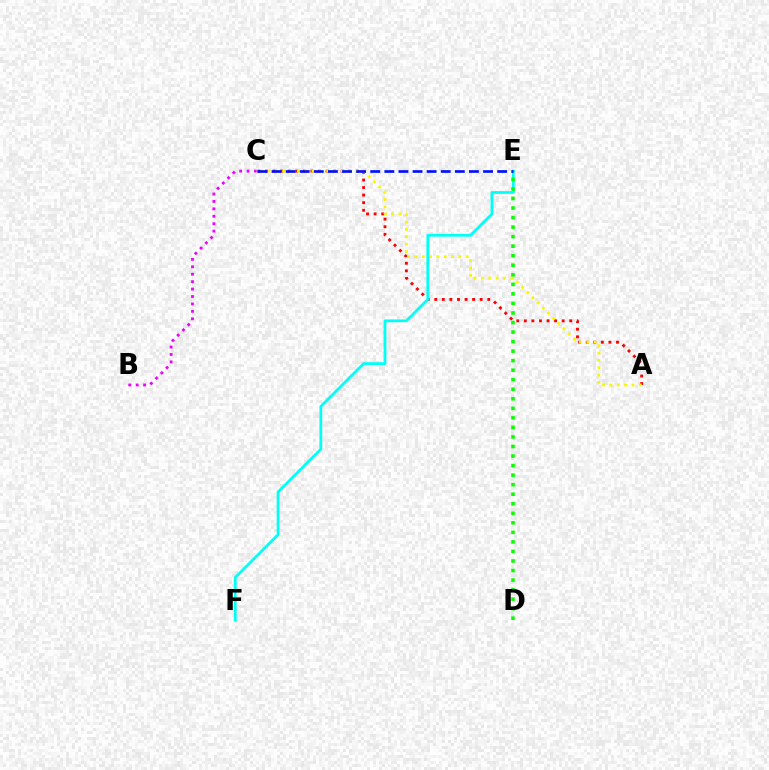{('A', 'C'): [{'color': '#ff0000', 'line_style': 'dotted', 'thickness': 2.06}, {'color': '#fcf500', 'line_style': 'dotted', 'thickness': 1.99}], ('E', 'F'): [{'color': '#00fff6', 'line_style': 'solid', 'thickness': 1.98}], ('B', 'C'): [{'color': '#ee00ff', 'line_style': 'dotted', 'thickness': 2.02}], ('D', 'E'): [{'color': '#08ff00', 'line_style': 'dotted', 'thickness': 2.59}], ('C', 'E'): [{'color': '#0010ff', 'line_style': 'dashed', 'thickness': 1.92}]}